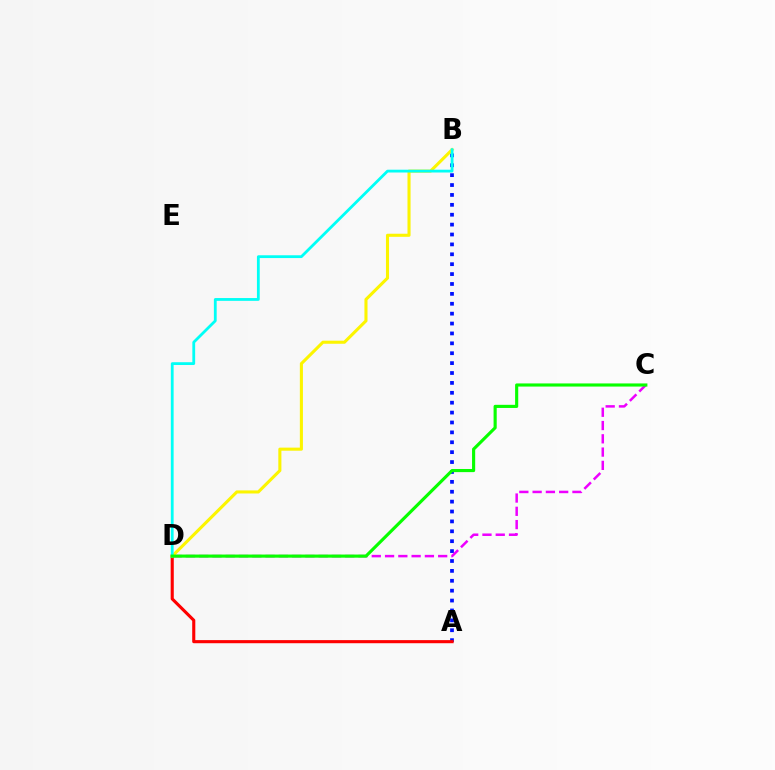{('A', 'B'): [{'color': '#0010ff', 'line_style': 'dotted', 'thickness': 2.69}], ('A', 'D'): [{'color': '#ff0000', 'line_style': 'solid', 'thickness': 2.23}], ('C', 'D'): [{'color': '#ee00ff', 'line_style': 'dashed', 'thickness': 1.8}, {'color': '#08ff00', 'line_style': 'solid', 'thickness': 2.25}], ('B', 'D'): [{'color': '#fcf500', 'line_style': 'solid', 'thickness': 2.21}, {'color': '#00fff6', 'line_style': 'solid', 'thickness': 2.01}]}